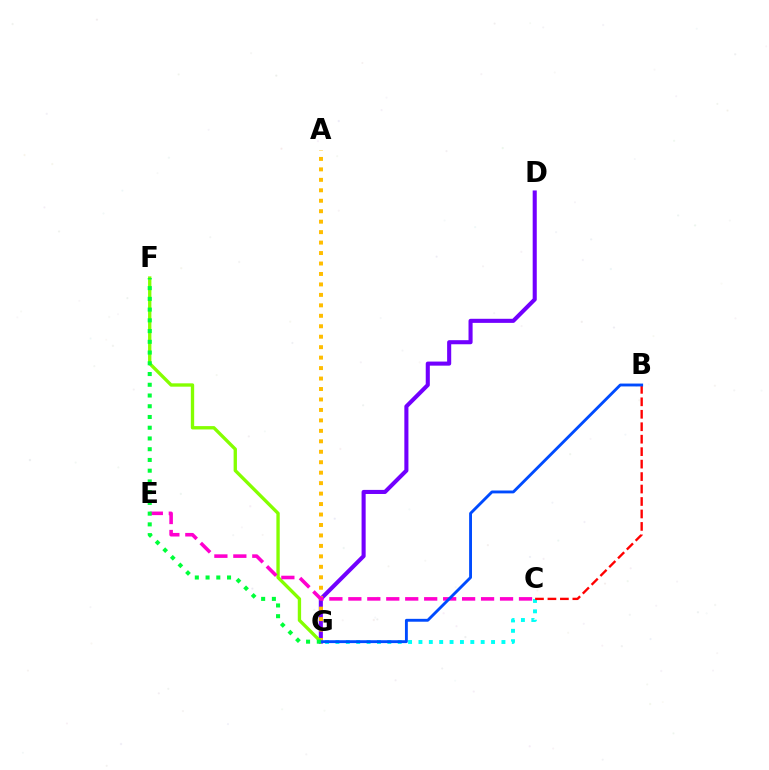{('D', 'G'): [{'color': '#7200ff', 'line_style': 'solid', 'thickness': 2.94}], ('C', 'G'): [{'color': '#00fff6', 'line_style': 'dotted', 'thickness': 2.82}], ('A', 'G'): [{'color': '#ffbd00', 'line_style': 'dotted', 'thickness': 2.84}], ('F', 'G'): [{'color': '#84ff00', 'line_style': 'solid', 'thickness': 2.41}, {'color': '#00ff39', 'line_style': 'dotted', 'thickness': 2.92}], ('C', 'E'): [{'color': '#ff00cf', 'line_style': 'dashed', 'thickness': 2.58}], ('B', 'C'): [{'color': '#ff0000', 'line_style': 'dashed', 'thickness': 1.69}], ('B', 'G'): [{'color': '#004bff', 'line_style': 'solid', 'thickness': 2.07}]}